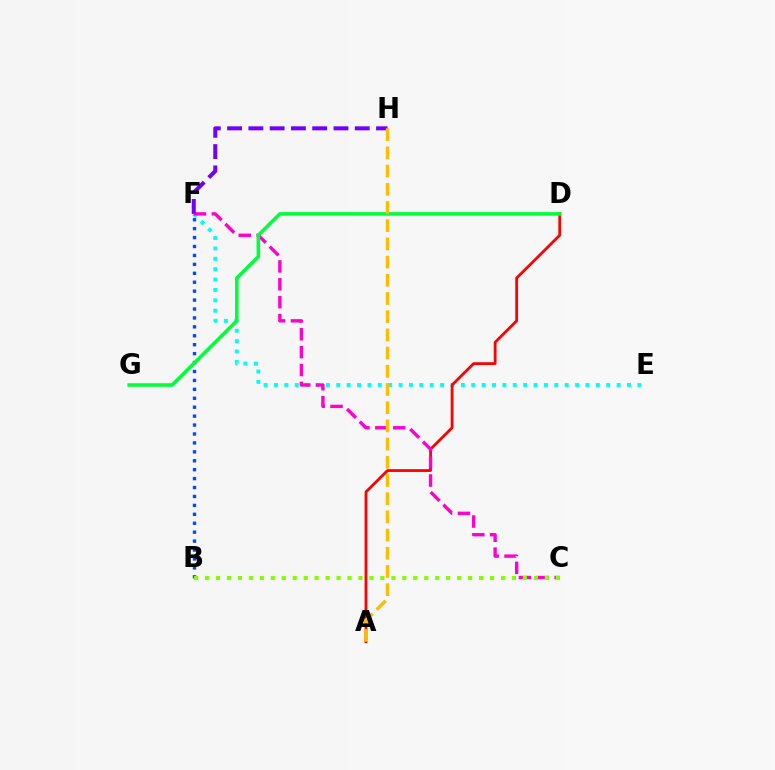{('E', 'F'): [{'color': '#00fff6', 'line_style': 'dotted', 'thickness': 2.82}], ('A', 'D'): [{'color': '#ff0000', 'line_style': 'solid', 'thickness': 2.01}], ('C', 'F'): [{'color': '#ff00cf', 'line_style': 'dashed', 'thickness': 2.43}], ('B', 'F'): [{'color': '#004bff', 'line_style': 'dotted', 'thickness': 2.43}], ('B', 'C'): [{'color': '#84ff00', 'line_style': 'dotted', 'thickness': 2.98}], ('D', 'G'): [{'color': '#00ff39', 'line_style': 'solid', 'thickness': 2.56}], ('F', 'H'): [{'color': '#7200ff', 'line_style': 'dashed', 'thickness': 2.89}], ('A', 'H'): [{'color': '#ffbd00', 'line_style': 'dashed', 'thickness': 2.47}]}